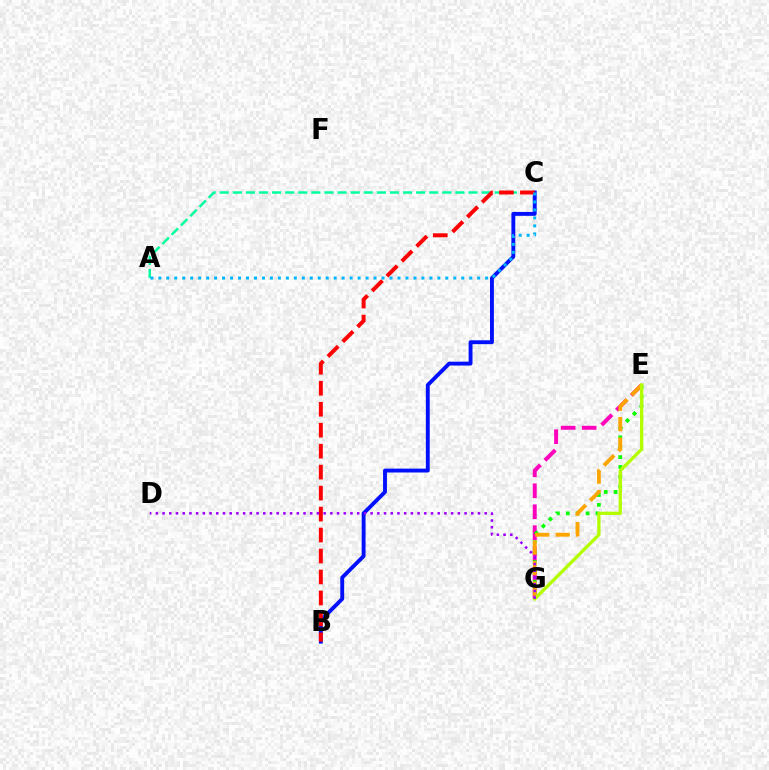{('E', 'G'): [{'color': '#ff00bd', 'line_style': 'dashed', 'thickness': 2.85}, {'color': '#08ff00', 'line_style': 'dotted', 'thickness': 2.69}, {'color': '#ffa500', 'line_style': 'dashed', 'thickness': 2.78}, {'color': '#b3ff00', 'line_style': 'solid', 'thickness': 2.38}], ('A', 'C'): [{'color': '#00ff9d', 'line_style': 'dashed', 'thickness': 1.78}, {'color': '#00b5ff', 'line_style': 'dotted', 'thickness': 2.17}], ('B', 'C'): [{'color': '#0010ff', 'line_style': 'solid', 'thickness': 2.79}, {'color': '#ff0000', 'line_style': 'dashed', 'thickness': 2.85}], ('D', 'G'): [{'color': '#9b00ff', 'line_style': 'dotted', 'thickness': 1.82}]}